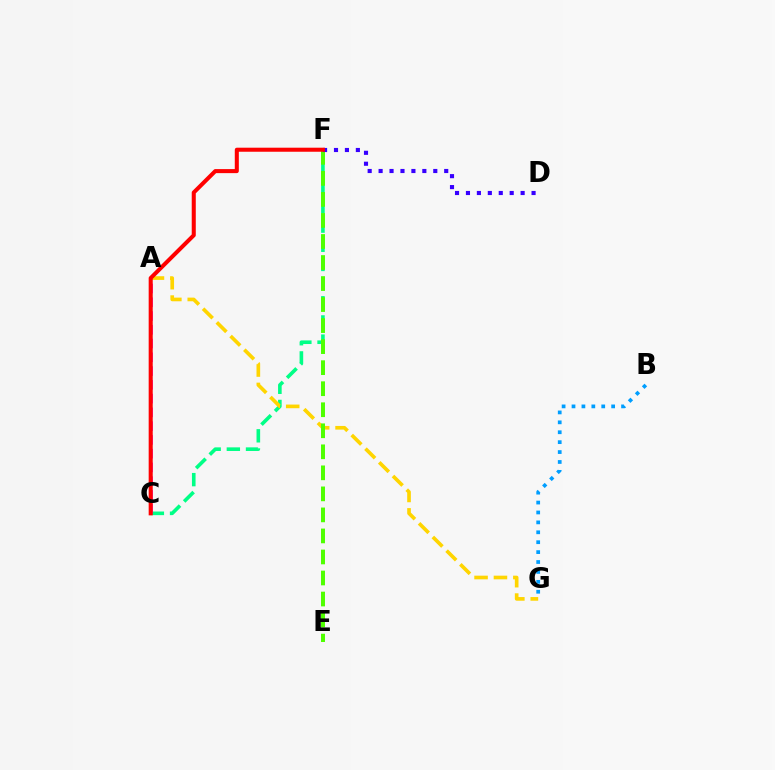{('C', 'F'): [{'color': '#00ff86', 'line_style': 'dashed', 'thickness': 2.6}, {'color': '#ff0000', 'line_style': 'solid', 'thickness': 2.91}], ('B', 'G'): [{'color': '#009eff', 'line_style': 'dotted', 'thickness': 2.69}], ('A', 'C'): [{'color': '#ff00ed', 'line_style': 'dashed', 'thickness': 1.87}], ('A', 'G'): [{'color': '#ffd500', 'line_style': 'dashed', 'thickness': 2.63}], ('E', 'F'): [{'color': '#4fff00', 'line_style': 'dashed', 'thickness': 2.86}], ('D', 'F'): [{'color': '#3700ff', 'line_style': 'dotted', 'thickness': 2.97}]}